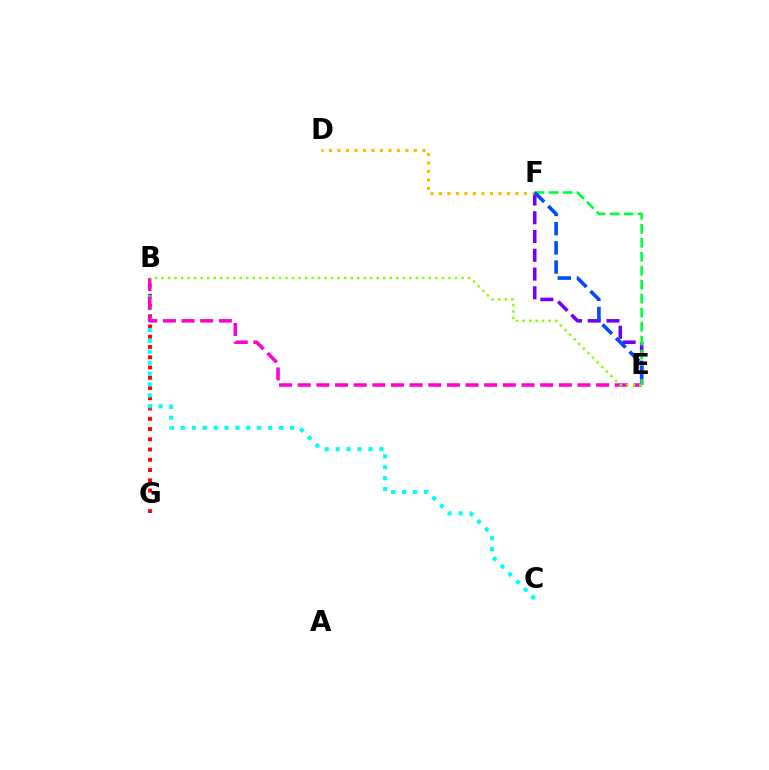{('B', 'G'): [{'color': '#ff0000', 'line_style': 'dotted', 'thickness': 2.79}], ('B', 'C'): [{'color': '#00fff6', 'line_style': 'dotted', 'thickness': 2.96}], ('E', 'F'): [{'color': '#7200ff', 'line_style': 'dashed', 'thickness': 2.55}, {'color': '#00ff39', 'line_style': 'dashed', 'thickness': 1.9}, {'color': '#004bff', 'line_style': 'dashed', 'thickness': 2.61}], ('B', 'E'): [{'color': '#ff00cf', 'line_style': 'dashed', 'thickness': 2.53}, {'color': '#84ff00', 'line_style': 'dotted', 'thickness': 1.77}], ('D', 'F'): [{'color': '#ffbd00', 'line_style': 'dotted', 'thickness': 2.31}]}